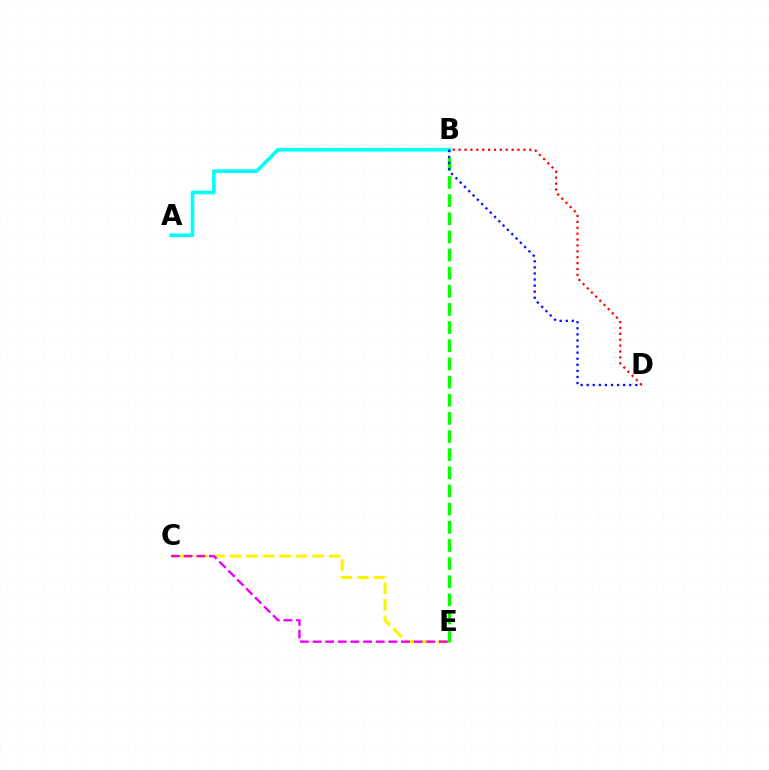{('C', 'E'): [{'color': '#fcf500', 'line_style': 'dashed', 'thickness': 2.24}, {'color': '#ee00ff', 'line_style': 'dashed', 'thickness': 1.72}], ('B', 'E'): [{'color': '#08ff00', 'line_style': 'dashed', 'thickness': 2.47}], ('A', 'B'): [{'color': '#00fff6', 'line_style': 'solid', 'thickness': 2.6}], ('B', 'D'): [{'color': '#0010ff', 'line_style': 'dotted', 'thickness': 1.65}, {'color': '#ff0000', 'line_style': 'dotted', 'thickness': 1.6}]}